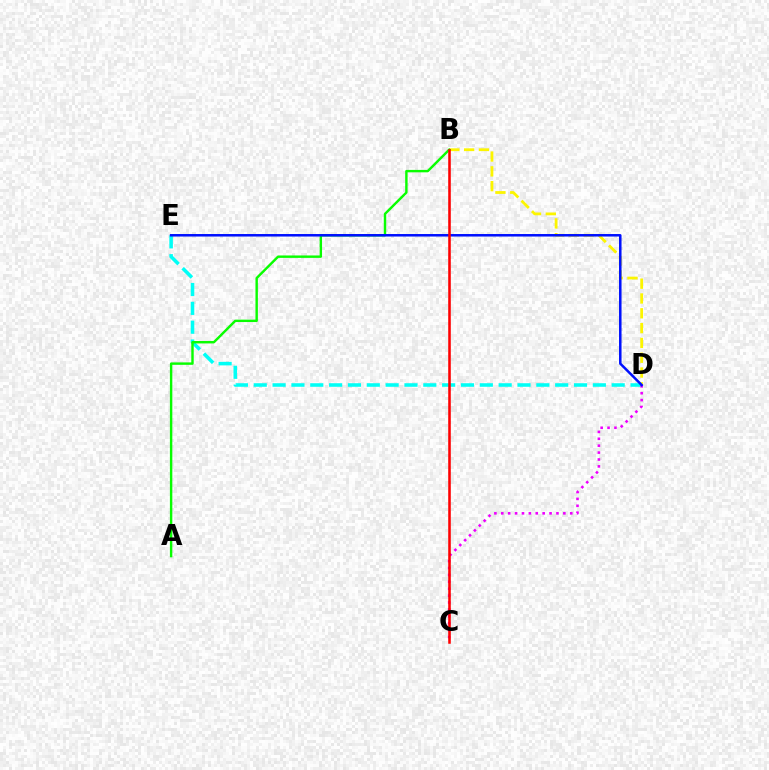{('B', 'D'): [{'color': '#fcf500', 'line_style': 'dashed', 'thickness': 2.01}], ('D', 'E'): [{'color': '#00fff6', 'line_style': 'dashed', 'thickness': 2.56}, {'color': '#0010ff', 'line_style': 'solid', 'thickness': 1.81}], ('C', 'D'): [{'color': '#ee00ff', 'line_style': 'dotted', 'thickness': 1.87}], ('A', 'B'): [{'color': '#08ff00', 'line_style': 'solid', 'thickness': 1.74}], ('B', 'C'): [{'color': '#ff0000', 'line_style': 'solid', 'thickness': 1.85}]}